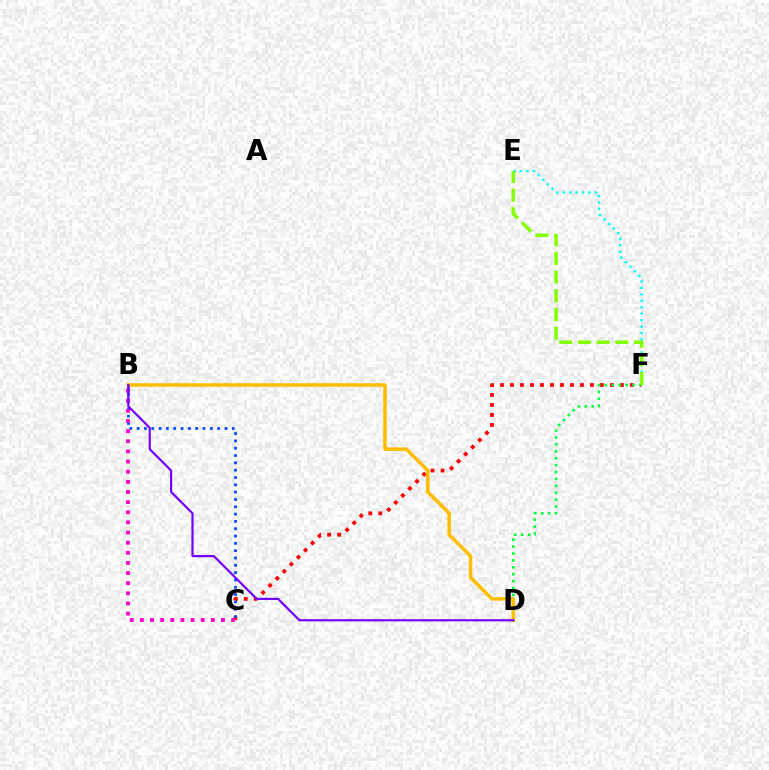{('C', 'F'): [{'color': '#ff0000', 'line_style': 'dotted', 'thickness': 2.72}], ('E', 'F'): [{'color': '#00fff6', 'line_style': 'dotted', 'thickness': 1.75}, {'color': '#84ff00', 'line_style': 'dashed', 'thickness': 2.54}], ('D', 'F'): [{'color': '#00ff39', 'line_style': 'dotted', 'thickness': 1.88}], ('B', 'C'): [{'color': '#004bff', 'line_style': 'dotted', 'thickness': 1.99}, {'color': '#ff00cf', 'line_style': 'dotted', 'thickness': 2.75}], ('B', 'D'): [{'color': '#ffbd00', 'line_style': 'solid', 'thickness': 2.53}, {'color': '#7200ff', 'line_style': 'solid', 'thickness': 1.57}]}